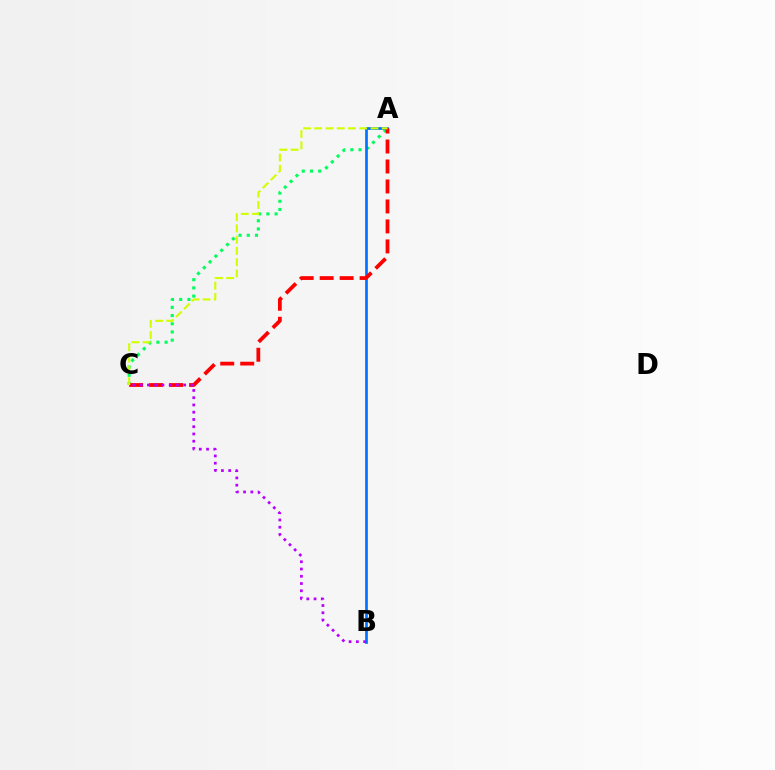{('A', 'C'): [{'color': '#00ff5c', 'line_style': 'dotted', 'thickness': 2.23}, {'color': '#ff0000', 'line_style': 'dashed', 'thickness': 2.71}, {'color': '#d1ff00', 'line_style': 'dashed', 'thickness': 1.53}], ('A', 'B'): [{'color': '#0074ff', 'line_style': 'solid', 'thickness': 1.95}], ('B', 'C'): [{'color': '#b900ff', 'line_style': 'dotted', 'thickness': 1.97}]}